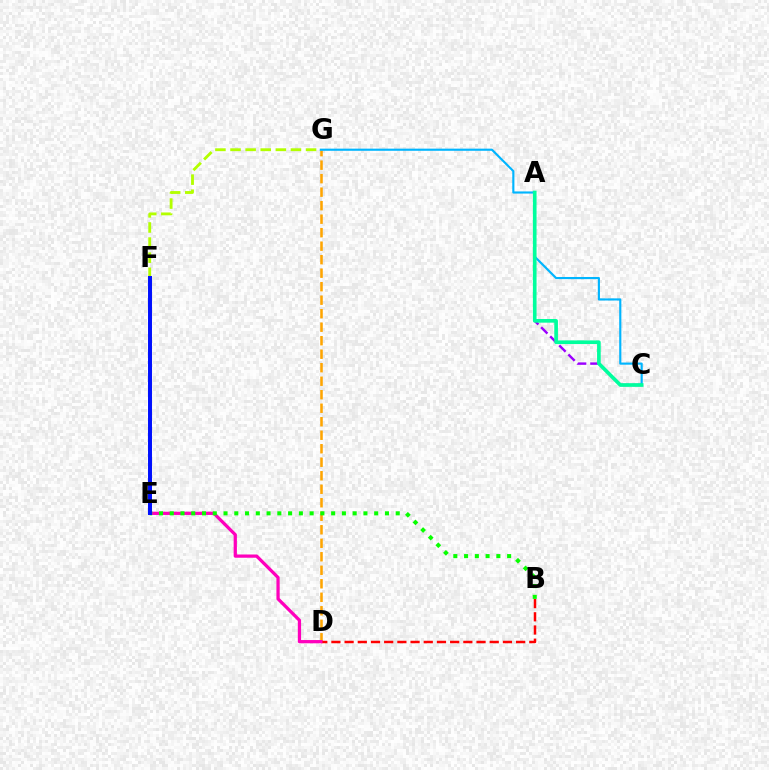{('D', 'G'): [{'color': '#ffa500', 'line_style': 'dashed', 'thickness': 1.83}], ('A', 'C'): [{'color': '#9b00ff', 'line_style': 'dashed', 'thickness': 1.74}, {'color': '#00ff9d', 'line_style': 'solid', 'thickness': 2.63}], ('B', 'D'): [{'color': '#ff0000', 'line_style': 'dashed', 'thickness': 1.79}], ('D', 'E'): [{'color': '#ff00bd', 'line_style': 'solid', 'thickness': 2.34}], ('C', 'G'): [{'color': '#00b5ff', 'line_style': 'solid', 'thickness': 1.54}], ('B', 'E'): [{'color': '#08ff00', 'line_style': 'dotted', 'thickness': 2.92}], ('F', 'G'): [{'color': '#b3ff00', 'line_style': 'dashed', 'thickness': 2.05}], ('E', 'F'): [{'color': '#0010ff', 'line_style': 'solid', 'thickness': 2.86}]}